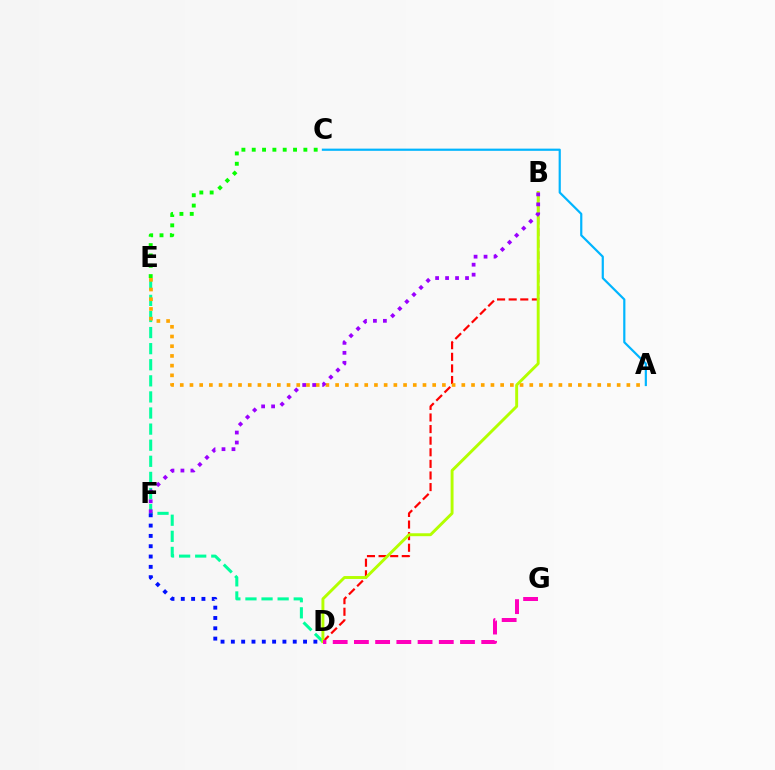{('D', 'E'): [{'color': '#00ff9d', 'line_style': 'dashed', 'thickness': 2.19}], ('C', 'E'): [{'color': '#08ff00', 'line_style': 'dotted', 'thickness': 2.81}], ('B', 'D'): [{'color': '#ff0000', 'line_style': 'dashed', 'thickness': 1.58}, {'color': '#b3ff00', 'line_style': 'solid', 'thickness': 2.1}], ('A', 'E'): [{'color': '#ffa500', 'line_style': 'dotted', 'thickness': 2.64}], ('D', 'F'): [{'color': '#0010ff', 'line_style': 'dotted', 'thickness': 2.8}], ('D', 'G'): [{'color': '#ff00bd', 'line_style': 'dashed', 'thickness': 2.88}], ('A', 'C'): [{'color': '#00b5ff', 'line_style': 'solid', 'thickness': 1.58}], ('B', 'F'): [{'color': '#9b00ff', 'line_style': 'dotted', 'thickness': 2.71}]}